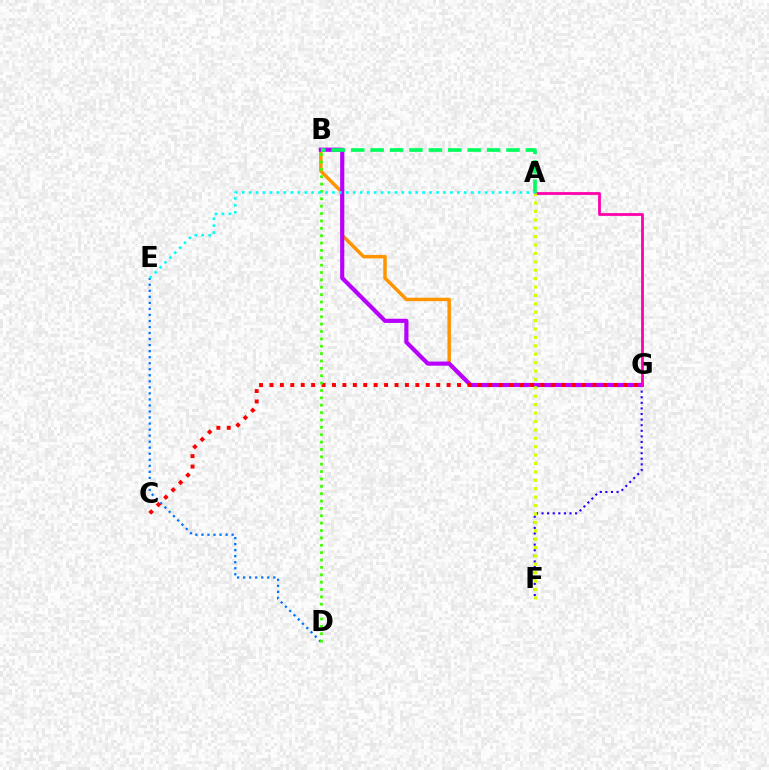{('B', 'G'): [{'color': '#ff9400', 'line_style': 'solid', 'thickness': 2.5}, {'color': '#b900ff', 'line_style': 'solid', 'thickness': 3.0}], ('D', 'E'): [{'color': '#0074ff', 'line_style': 'dotted', 'thickness': 1.64}], ('F', 'G'): [{'color': '#2500ff', 'line_style': 'dotted', 'thickness': 1.52}], ('A', 'G'): [{'color': '#ff00ac', 'line_style': 'solid', 'thickness': 2.01}], ('A', 'F'): [{'color': '#d1ff00', 'line_style': 'dotted', 'thickness': 2.28}], ('A', 'B'): [{'color': '#00ff5c', 'line_style': 'dashed', 'thickness': 2.64}], ('C', 'G'): [{'color': '#ff0000', 'line_style': 'dotted', 'thickness': 2.83}], ('B', 'D'): [{'color': '#3dff00', 'line_style': 'dotted', 'thickness': 2.0}], ('A', 'E'): [{'color': '#00fff6', 'line_style': 'dotted', 'thickness': 1.89}]}